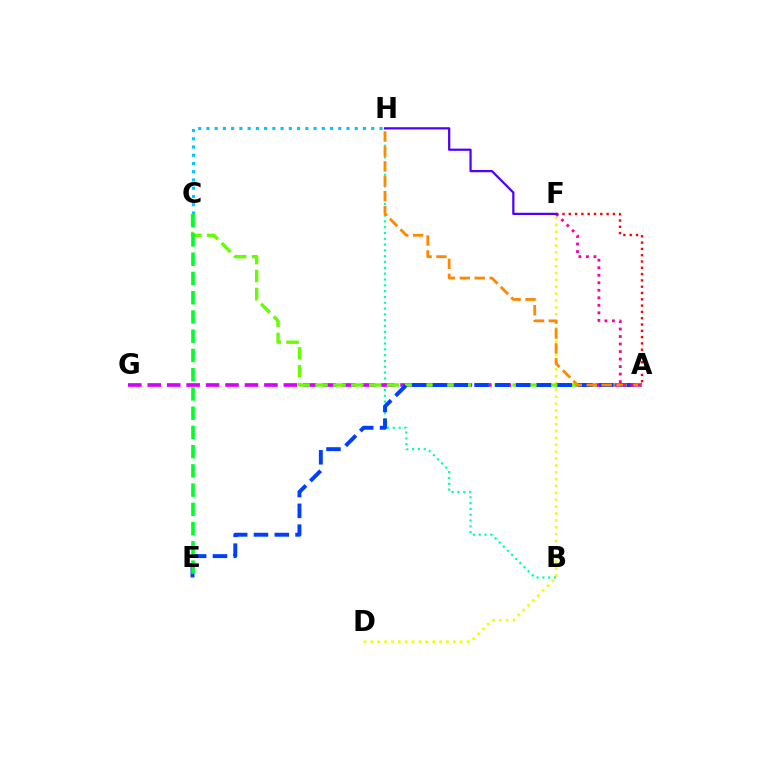{('D', 'F'): [{'color': '#eeff00', 'line_style': 'dotted', 'thickness': 1.87}], ('B', 'H'): [{'color': '#00ffaf', 'line_style': 'dotted', 'thickness': 1.58}], ('A', 'G'): [{'color': '#d600ff', 'line_style': 'dashed', 'thickness': 2.64}], ('A', 'C'): [{'color': '#66ff00', 'line_style': 'dashed', 'thickness': 2.43}], ('A', 'E'): [{'color': '#003fff', 'line_style': 'dashed', 'thickness': 2.82}], ('A', 'H'): [{'color': '#ff8800', 'line_style': 'dashed', 'thickness': 2.03}], ('C', 'H'): [{'color': '#00c7ff', 'line_style': 'dotted', 'thickness': 2.24}], ('A', 'F'): [{'color': '#ff00a0', 'line_style': 'dotted', 'thickness': 2.04}, {'color': '#ff0000', 'line_style': 'dotted', 'thickness': 1.71}], ('C', 'E'): [{'color': '#00ff27', 'line_style': 'dashed', 'thickness': 2.61}], ('F', 'H'): [{'color': '#4f00ff', 'line_style': 'solid', 'thickness': 1.61}]}